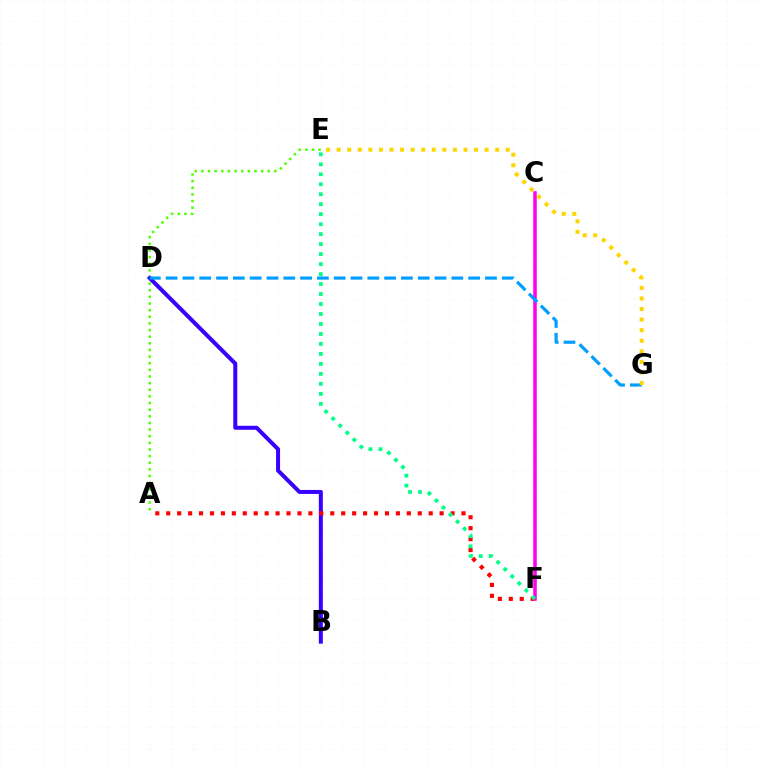{('A', 'E'): [{'color': '#4fff00', 'line_style': 'dotted', 'thickness': 1.8}], ('B', 'D'): [{'color': '#3700ff', 'line_style': 'solid', 'thickness': 2.88}], ('A', 'F'): [{'color': '#ff0000', 'line_style': 'dotted', 'thickness': 2.97}], ('C', 'F'): [{'color': '#ff00ed', 'line_style': 'solid', 'thickness': 2.55}], ('D', 'G'): [{'color': '#009eff', 'line_style': 'dashed', 'thickness': 2.28}], ('E', 'F'): [{'color': '#00ff86', 'line_style': 'dotted', 'thickness': 2.71}], ('E', 'G'): [{'color': '#ffd500', 'line_style': 'dotted', 'thickness': 2.87}]}